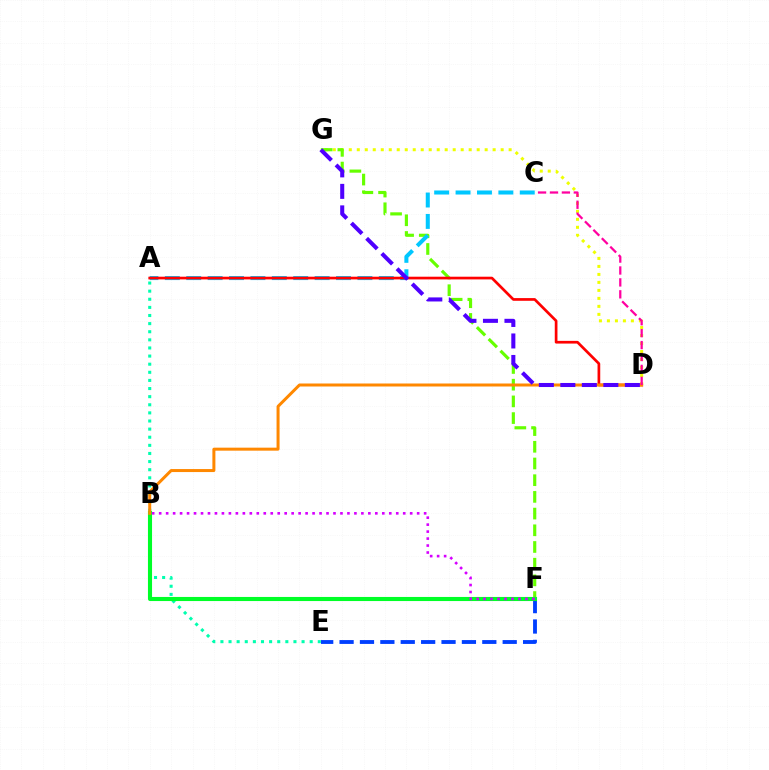{('A', 'E'): [{'color': '#00ffaf', 'line_style': 'dotted', 'thickness': 2.2}], ('D', 'G'): [{'color': '#eeff00', 'line_style': 'dotted', 'thickness': 2.17}, {'color': '#4f00ff', 'line_style': 'dashed', 'thickness': 2.92}], ('E', 'F'): [{'color': '#003fff', 'line_style': 'dashed', 'thickness': 2.77}], ('F', 'G'): [{'color': '#66ff00', 'line_style': 'dashed', 'thickness': 2.27}], ('A', 'C'): [{'color': '#00c7ff', 'line_style': 'dashed', 'thickness': 2.91}], ('A', 'D'): [{'color': '#ff0000', 'line_style': 'solid', 'thickness': 1.94}], ('B', 'F'): [{'color': '#00ff27', 'line_style': 'solid', 'thickness': 2.95}, {'color': '#d600ff', 'line_style': 'dotted', 'thickness': 1.89}], ('B', 'D'): [{'color': '#ff8800', 'line_style': 'solid', 'thickness': 2.16}], ('C', 'D'): [{'color': '#ff00a0', 'line_style': 'dashed', 'thickness': 1.62}]}